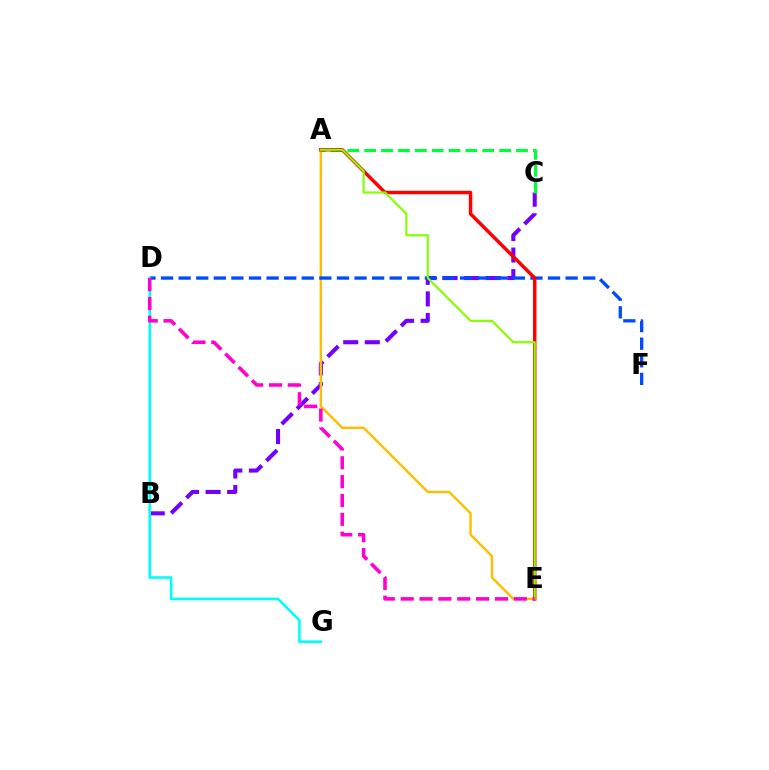{('B', 'C'): [{'color': '#7200ff', 'line_style': 'dashed', 'thickness': 2.93}], ('A', 'E'): [{'color': '#ffbd00', 'line_style': 'solid', 'thickness': 1.74}, {'color': '#ff0000', 'line_style': 'solid', 'thickness': 2.51}, {'color': '#84ff00', 'line_style': 'solid', 'thickness': 1.56}], ('D', 'F'): [{'color': '#004bff', 'line_style': 'dashed', 'thickness': 2.39}], ('A', 'C'): [{'color': '#00ff39', 'line_style': 'dashed', 'thickness': 2.29}], ('D', 'G'): [{'color': '#00fff6', 'line_style': 'solid', 'thickness': 1.88}], ('D', 'E'): [{'color': '#ff00cf', 'line_style': 'dashed', 'thickness': 2.56}]}